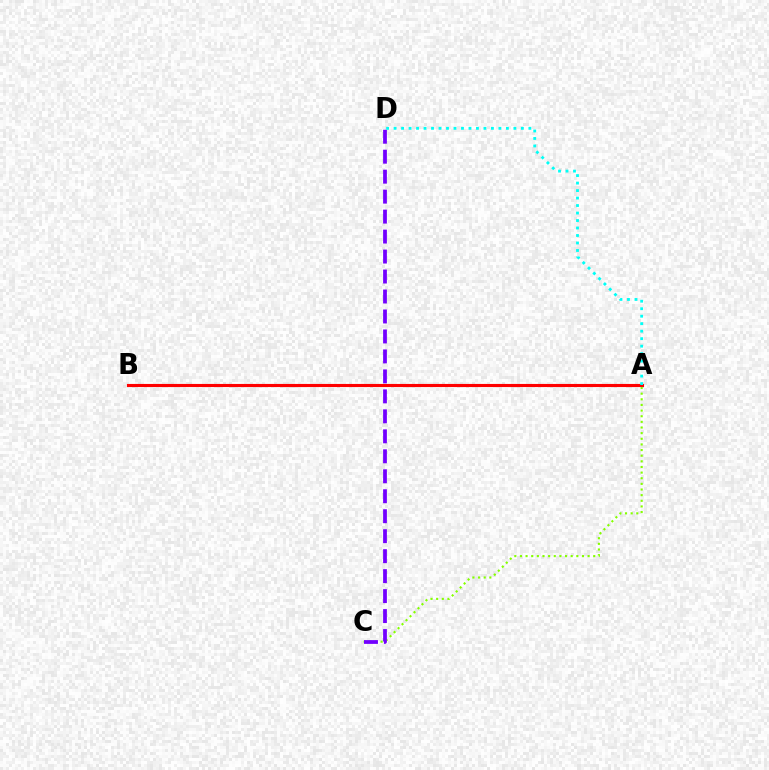{('A', 'B'): [{'color': '#ff0000', 'line_style': 'solid', 'thickness': 2.25}], ('A', 'C'): [{'color': '#84ff00', 'line_style': 'dotted', 'thickness': 1.53}], ('C', 'D'): [{'color': '#7200ff', 'line_style': 'dashed', 'thickness': 2.71}], ('A', 'D'): [{'color': '#00fff6', 'line_style': 'dotted', 'thickness': 2.03}]}